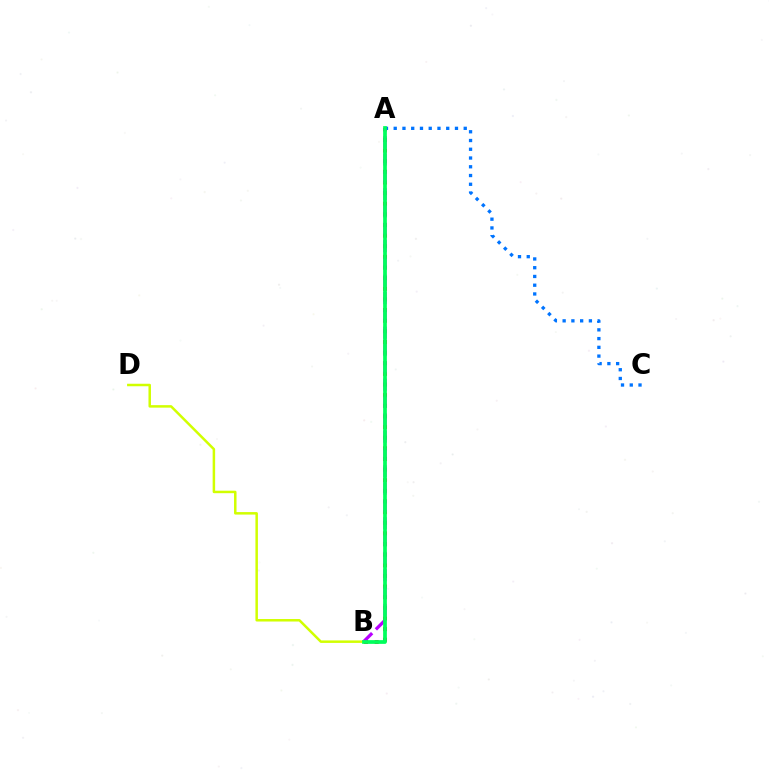{('A', 'B'): [{'color': '#ff0000', 'line_style': 'dotted', 'thickness': 2.89}, {'color': '#b900ff', 'line_style': 'dashed', 'thickness': 2.35}, {'color': '#00ff5c', 'line_style': 'solid', 'thickness': 2.69}], ('B', 'D'): [{'color': '#d1ff00', 'line_style': 'solid', 'thickness': 1.8}], ('A', 'C'): [{'color': '#0074ff', 'line_style': 'dotted', 'thickness': 2.38}]}